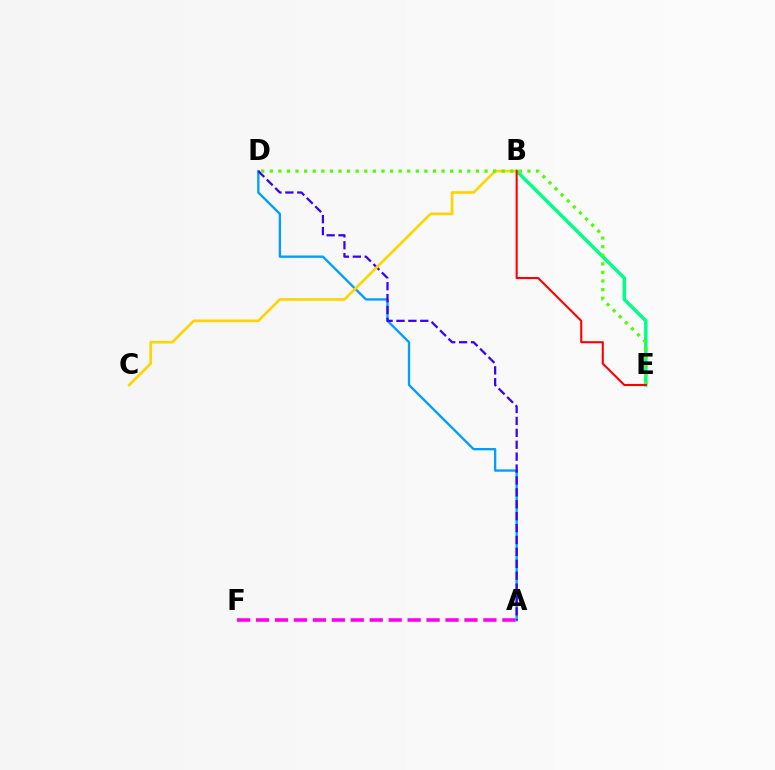{('B', 'E'): [{'color': '#00ff86', 'line_style': 'solid', 'thickness': 2.49}, {'color': '#ff0000', 'line_style': 'solid', 'thickness': 1.5}], ('A', 'D'): [{'color': '#009eff', 'line_style': 'solid', 'thickness': 1.68}, {'color': '#3700ff', 'line_style': 'dashed', 'thickness': 1.62}], ('B', 'C'): [{'color': '#ffd500', 'line_style': 'solid', 'thickness': 1.93}], ('A', 'F'): [{'color': '#ff00ed', 'line_style': 'dashed', 'thickness': 2.57}], ('D', 'E'): [{'color': '#4fff00', 'line_style': 'dotted', 'thickness': 2.33}]}